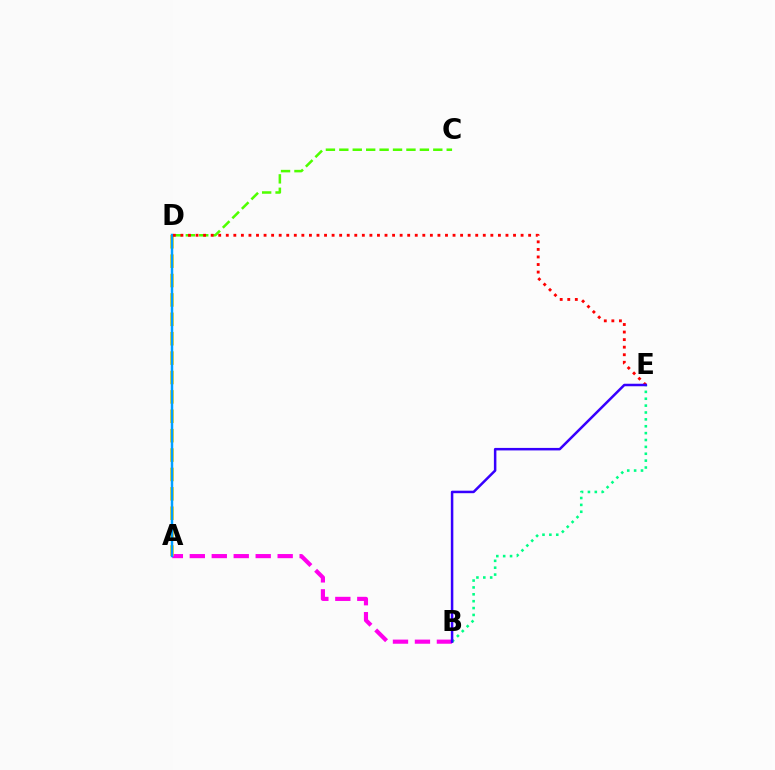{('A', 'B'): [{'color': '#ff00ed', 'line_style': 'dashed', 'thickness': 2.98}], ('A', 'D'): [{'color': '#ffd500', 'line_style': 'dashed', 'thickness': 2.63}, {'color': '#009eff', 'line_style': 'solid', 'thickness': 1.78}], ('C', 'D'): [{'color': '#4fff00', 'line_style': 'dashed', 'thickness': 1.82}], ('D', 'E'): [{'color': '#ff0000', 'line_style': 'dotted', 'thickness': 2.05}], ('B', 'E'): [{'color': '#00ff86', 'line_style': 'dotted', 'thickness': 1.87}, {'color': '#3700ff', 'line_style': 'solid', 'thickness': 1.81}]}